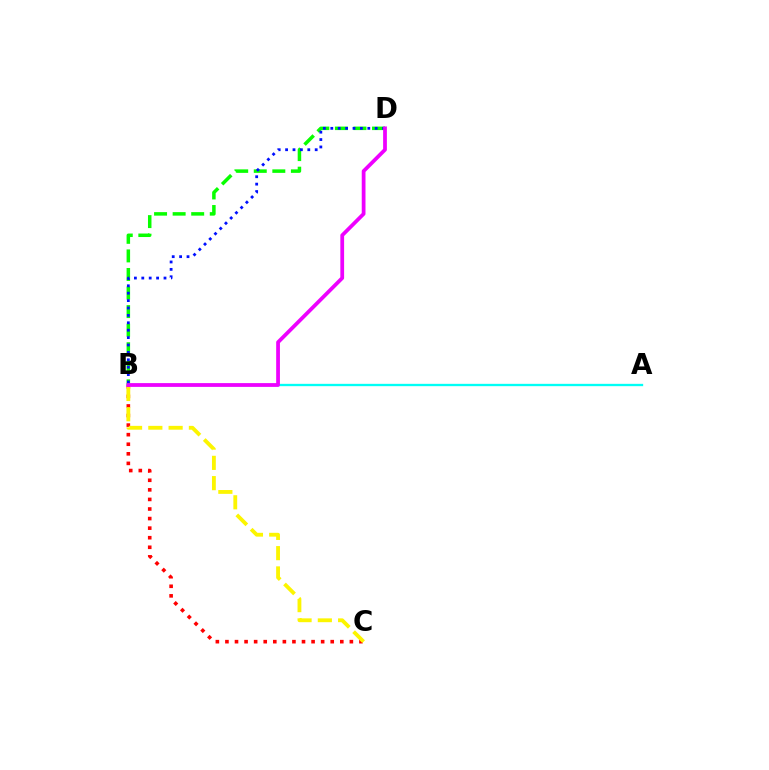{('B', 'D'): [{'color': '#08ff00', 'line_style': 'dashed', 'thickness': 2.52}, {'color': '#0010ff', 'line_style': 'dotted', 'thickness': 2.01}, {'color': '#ee00ff', 'line_style': 'solid', 'thickness': 2.7}], ('B', 'C'): [{'color': '#ff0000', 'line_style': 'dotted', 'thickness': 2.6}, {'color': '#fcf500', 'line_style': 'dashed', 'thickness': 2.75}], ('A', 'B'): [{'color': '#00fff6', 'line_style': 'solid', 'thickness': 1.68}]}